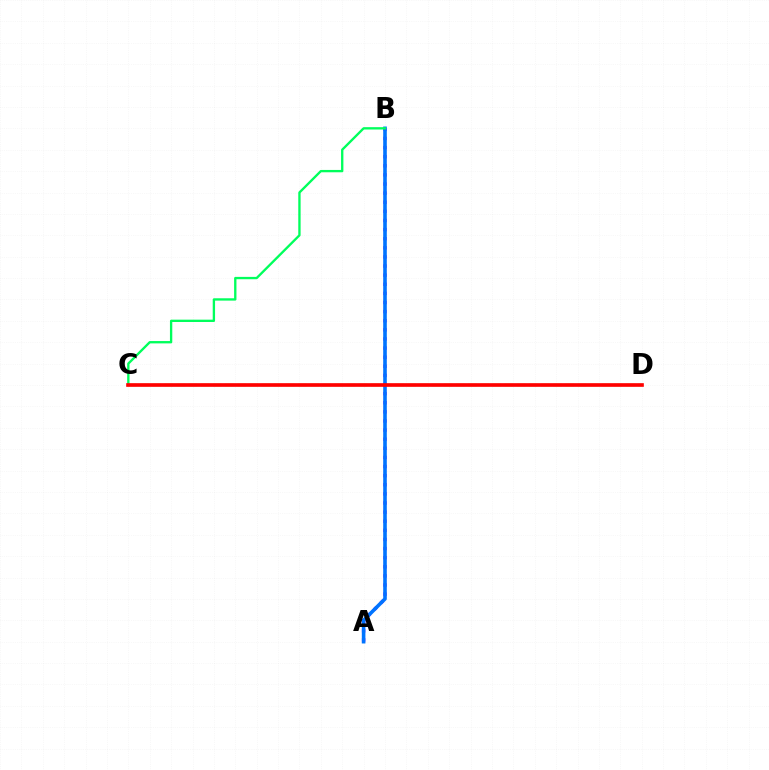{('C', 'D'): [{'color': '#d1ff00', 'line_style': 'dashed', 'thickness': 1.65}, {'color': '#ff0000', 'line_style': 'solid', 'thickness': 2.62}], ('A', 'B'): [{'color': '#b900ff', 'line_style': 'dotted', 'thickness': 2.48}, {'color': '#0074ff', 'line_style': 'solid', 'thickness': 2.59}], ('B', 'C'): [{'color': '#00ff5c', 'line_style': 'solid', 'thickness': 1.68}]}